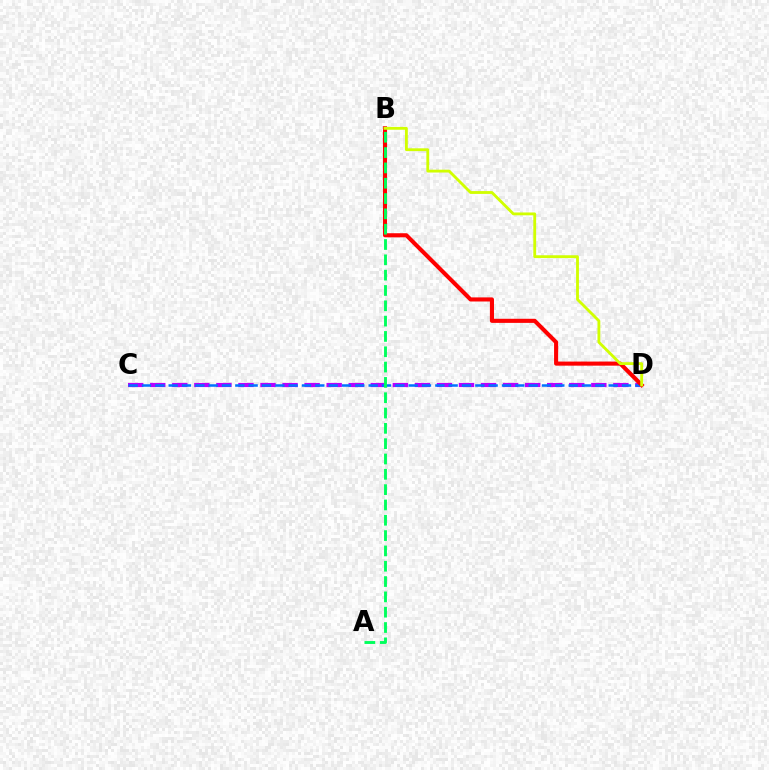{('C', 'D'): [{'color': '#b900ff', 'line_style': 'dashed', 'thickness': 3.0}, {'color': '#0074ff', 'line_style': 'dashed', 'thickness': 1.81}], ('B', 'D'): [{'color': '#ff0000', 'line_style': 'solid', 'thickness': 2.95}, {'color': '#d1ff00', 'line_style': 'solid', 'thickness': 2.04}], ('A', 'B'): [{'color': '#00ff5c', 'line_style': 'dashed', 'thickness': 2.08}]}